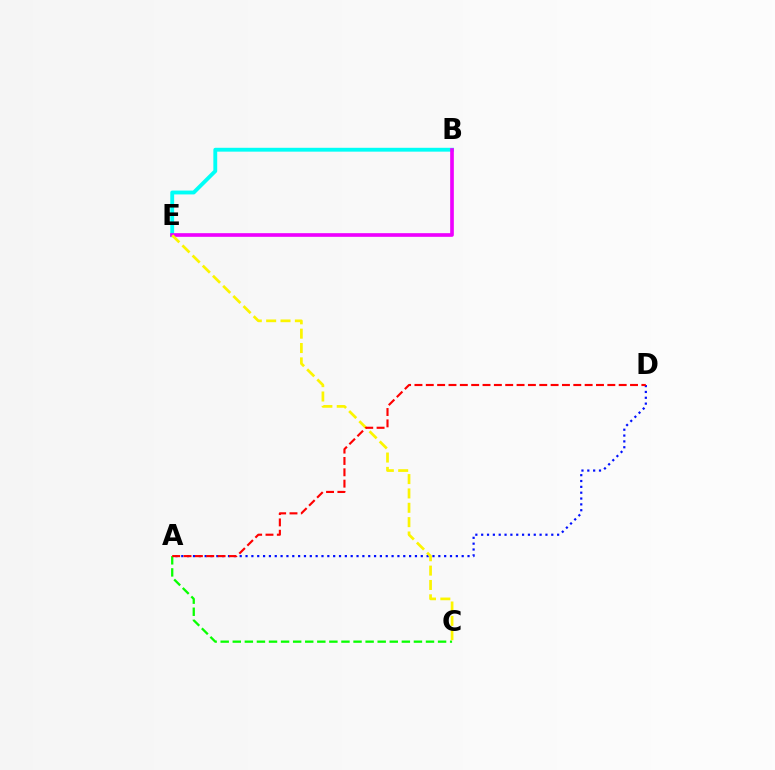{('B', 'E'): [{'color': '#00fff6', 'line_style': 'solid', 'thickness': 2.77}, {'color': '#ee00ff', 'line_style': 'solid', 'thickness': 2.63}], ('A', 'C'): [{'color': '#08ff00', 'line_style': 'dashed', 'thickness': 1.64}], ('A', 'D'): [{'color': '#0010ff', 'line_style': 'dotted', 'thickness': 1.59}, {'color': '#ff0000', 'line_style': 'dashed', 'thickness': 1.54}], ('C', 'E'): [{'color': '#fcf500', 'line_style': 'dashed', 'thickness': 1.95}]}